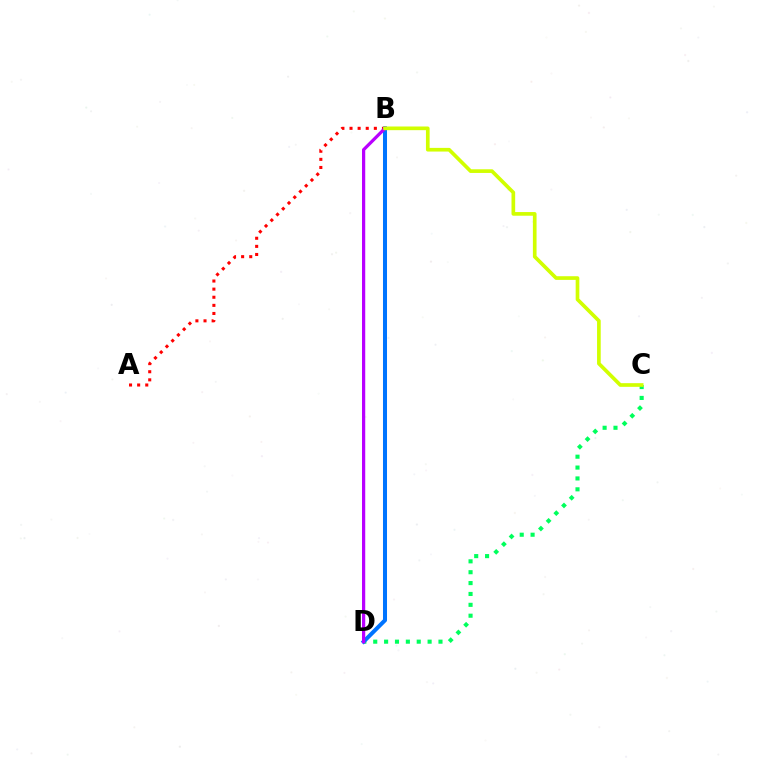{('A', 'B'): [{'color': '#ff0000', 'line_style': 'dotted', 'thickness': 2.2}], ('C', 'D'): [{'color': '#00ff5c', 'line_style': 'dotted', 'thickness': 2.95}], ('B', 'D'): [{'color': '#0074ff', 'line_style': 'solid', 'thickness': 2.9}, {'color': '#b900ff', 'line_style': 'solid', 'thickness': 2.32}], ('B', 'C'): [{'color': '#d1ff00', 'line_style': 'solid', 'thickness': 2.64}]}